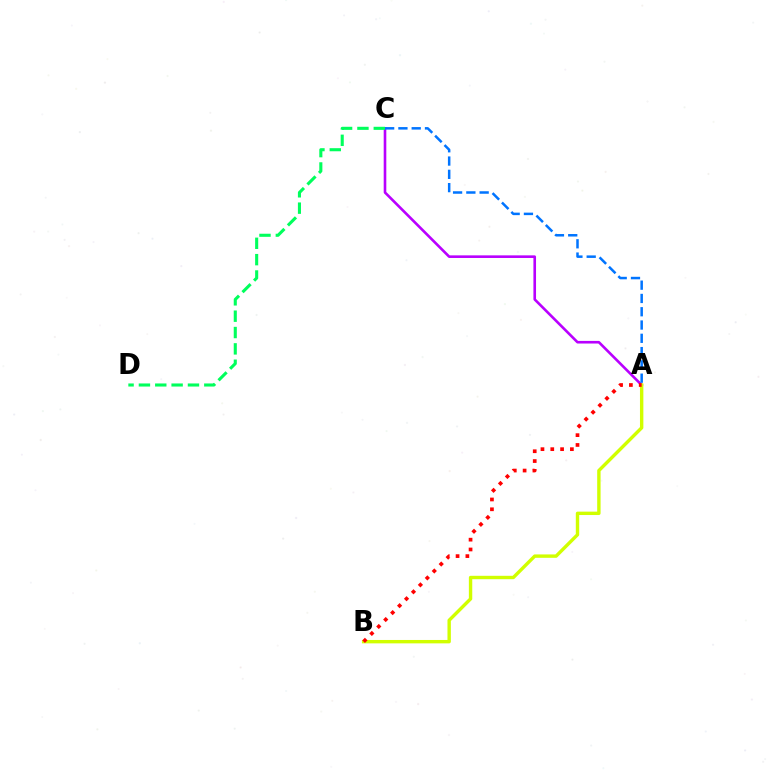{('A', 'C'): [{'color': '#b900ff', 'line_style': 'solid', 'thickness': 1.88}, {'color': '#0074ff', 'line_style': 'dashed', 'thickness': 1.8}], ('A', 'B'): [{'color': '#d1ff00', 'line_style': 'solid', 'thickness': 2.44}, {'color': '#ff0000', 'line_style': 'dotted', 'thickness': 2.67}], ('C', 'D'): [{'color': '#00ff5c', 'line_style': 'dashed', 'thickness': 2.22}]}